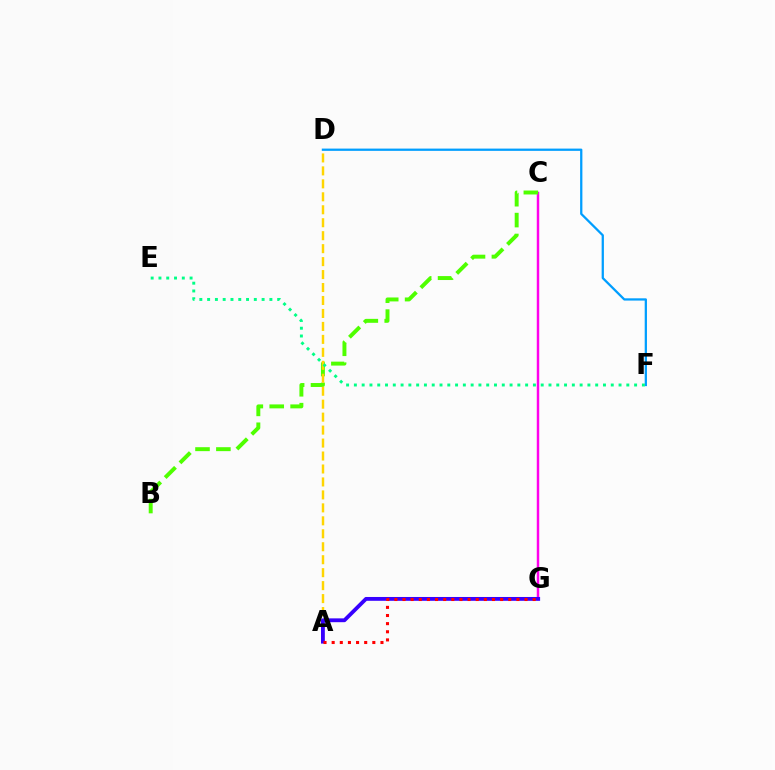{('C', 'G'): [{'color': '#ff00ed', 'line_style': 'solid', 'thickness': 1.77}], ('B', 'C'): [{'color': '#4fff00', 'line_style': 'dashed', 'thickness': 2.84}], ('A', 'D'): [{'color': '#ffd500', 'line_style': 'dashed', 'thickness': 1.76}], ('A', 'G'): [{'color': '#3700ff', 'line_style': 'solid', 'thickness': 2.75}, {'color': '#ff0000', 'line_style': 'dotted', 'thickness': 2.21}], ('D', 'F'): [{'color': '#009eff', 'line_style': 'solid', 'thickness': 1.63}], ('E', 'F'): [{'color': '#00ff86', 'line_style': 'dotted', 'thickness': 2.11}]}